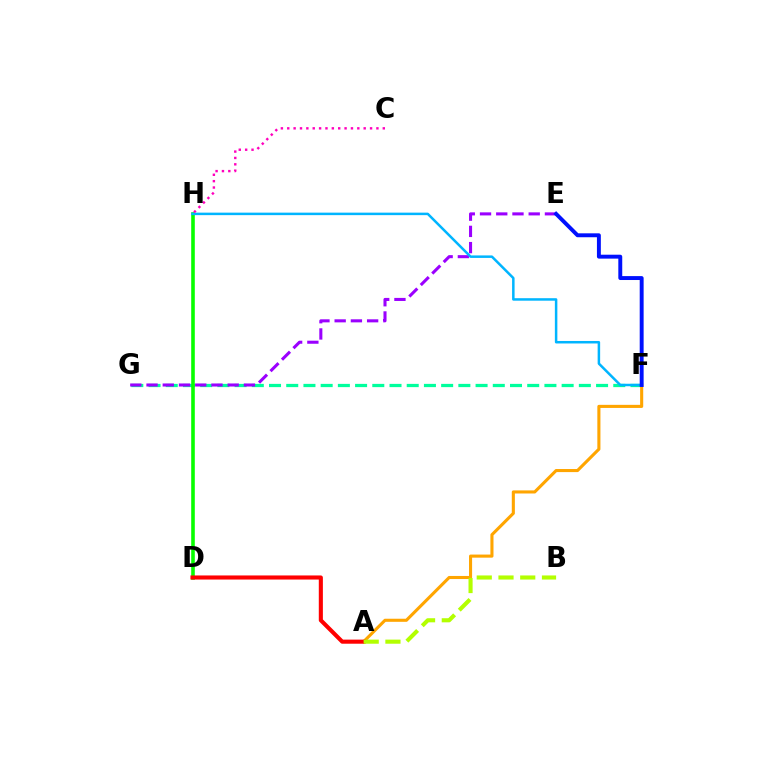{('F', 'G'): [{'color': '#00ff9d', 'line_style': 'dashed', 'thickness': 2.34}], ('E', 'G'): [{'color': '#9b00ff', 'line_style': 'dashed', 'thickness': 2.2}], ('D', 'H'): [{'color': '#08ff00', 'line_style': 'solid', 'thickness': 2.59}], ('A', 'F'): [{'color': '#ffa500', 'line_style': 'solid', 'thickness': 2.22}], ('F', 'H'): [{'color': '#00b5ff', 'line_style': 'solid', 'thickness': 1.8}], ('E', 'F'): [{'color': '#0010ff', 'line_style': 'solid', 'thickness': 2.82}], ('A', 'D'): [{'color': '#ff0000', 'line_style': 'solid', 'thickness': 2.95}], ('A', 'B'): [{'color': '#b3ff00', 'line_style': 'dashed', 'thickness': 2.95}], ('C', 'H'): [{'color': '#ff00bd', 'line_style': 'dotted', 'thickness': 1.73}]}